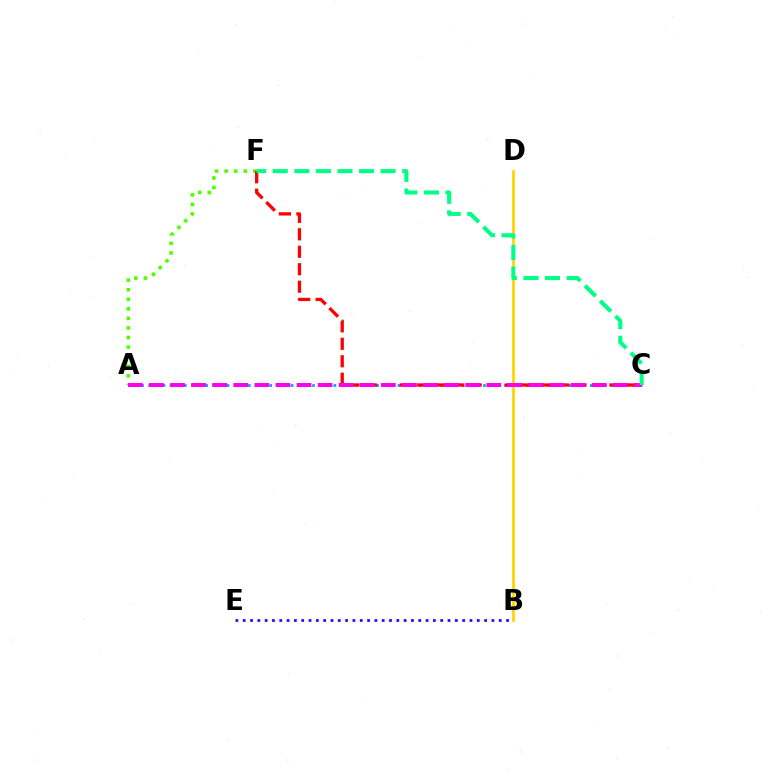{('A', 'C'): [{'color': '#009eff', 'line_style': 'dotted', 'thickness': 1.94}, {'color': '#ff00ed', 'line_style': 'dashed', 'thickness': 2.86}], ('A', 'F'): [{'color': '#4fff00', 'line_style': 'dotted', 'thickness': 2.6}], ('C', 'F'): [{'color': '#ff0000', 'line_style': 'dashed', 'thickness': 2.37}, {'color': '#00ff86', 'line_style': 'dashed', 'thickness': 2.93}], ('B', 'D'): [{'color': '#ffd500', 'line_style': 'solid', 'thickness': 1.99}], ('B', 'E'): [{'color': '#3700ff', 'line_style': 'dotted', 'thickness': 1.99}]}